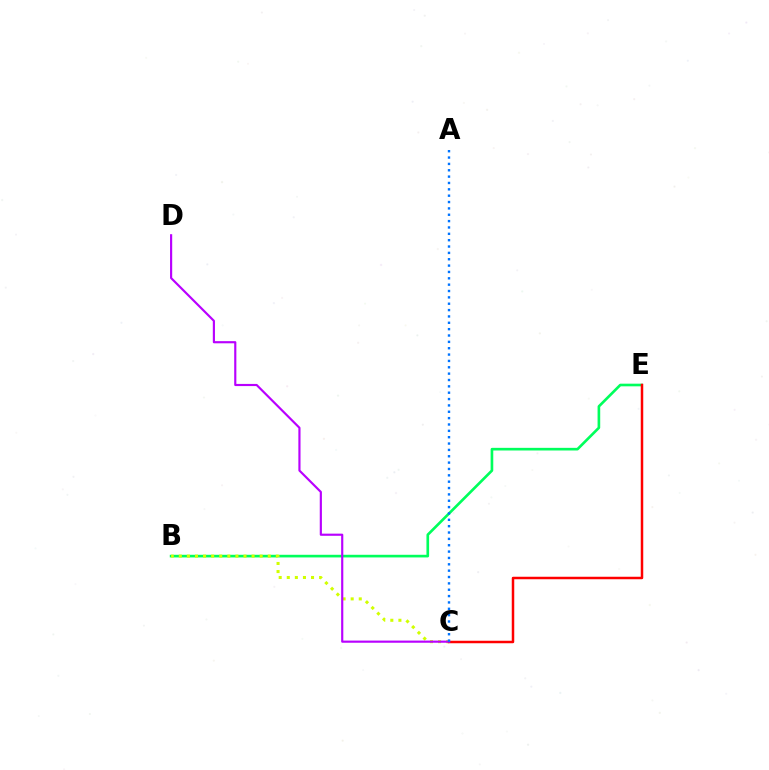{('B', 'E'): [{'color': '#00ff5c', 'line_style': 'solid', 'thickness': 1.91}], ('B', 'C'): [{'color': '#d1ff00', 'line_style': 'dotted', 'thickness': 2.2}], ('C', 'E'): [{'color': '#ff0000', 'line_style': 'solid', 'thickness': 1.79}], ('C', 'D'): [{'color': '#b900ff', 'line_style': 'solid', 'thickness': 1.55}], ('A', 'C'): [{'color': '#0074ff', 'line_style': 'dotted', 'thickness': 1.73}]}